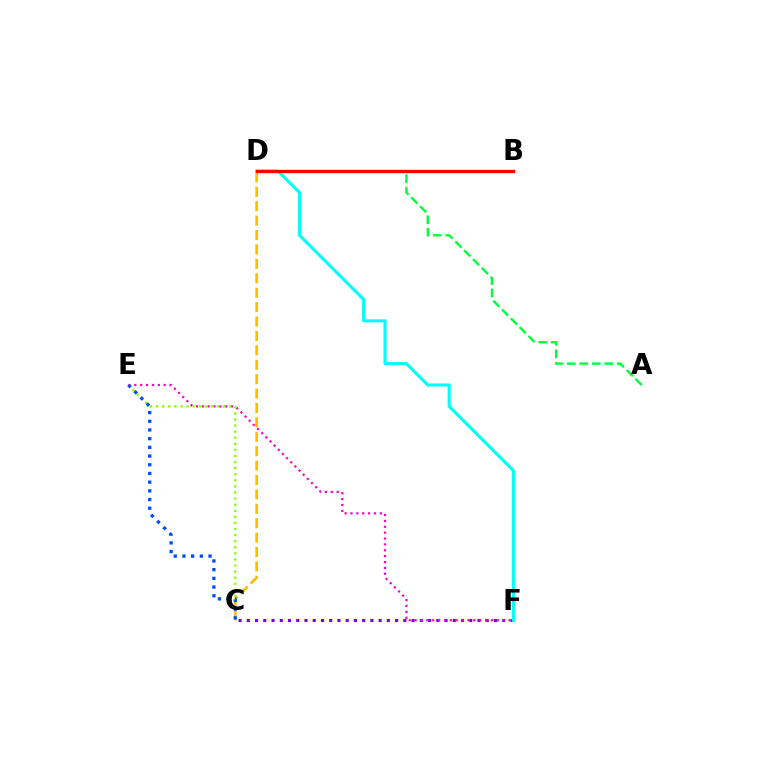{('C', 'F'): [{'color': '#7200ff', 'line_style': 'dotted', 'thickness': 2.24}], ('E', 'F'): [{'color': '#ff00cf', 'line_style': 'dotted', 'thickness': 1.6}], ('D', 'F'): [{'color': '#00fff6', 'line_style': 'solid', 'thickness': 2.21}], ('A', 'D'): [{'color': '#00ff39', 'line_style': 'dashed', 'thickness': 1.7}], ('C', 'E'): [{'color': '#84ff00', 'line_style': 'dotted', 'thickness': 1.65}, {'color': '#004bff', 'line_style': 'dotted', 'thickness': 2.36}], ('C', 'D'): [{'color': '#ffbd00', 'line_style': 'dashed', 'thickness': 1.96}], ('B', 'D'): [{'color': '#ff0000', 'line_style': 'solid', 'thickness': 2.37}]}